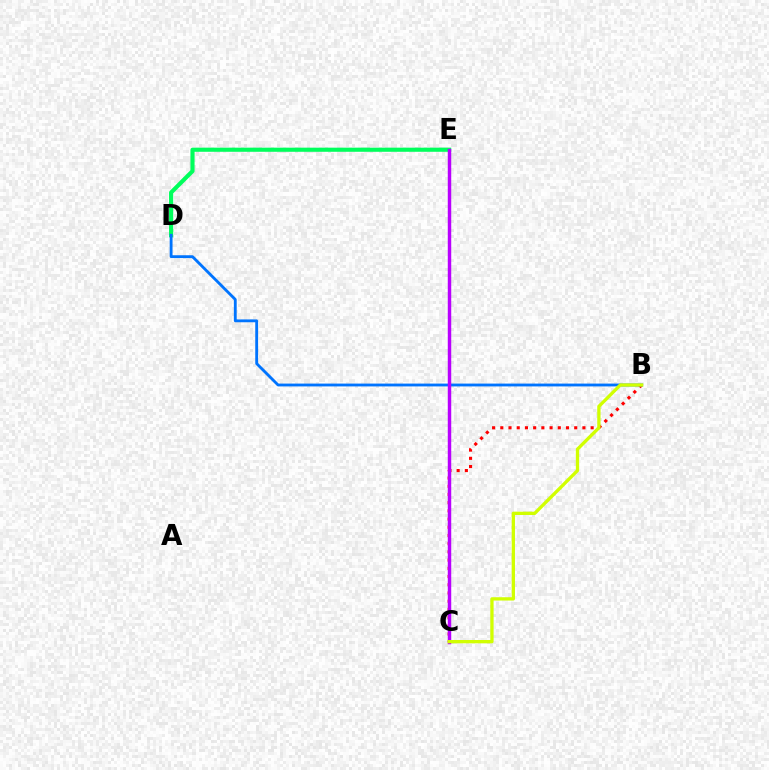{('B', 'C'): [{'color': '#ff0000', 'line_style': 'dotted', 'thickness': 2.23}, {'color': '#d1ff00', 'line_style': 'solid', 'thickness': 2.38}], ('D', 'E'): [{'color': '#00ff5c', 'line_style': 'solid', 'thickness': 2.98}], ('B', 'D'): [{'color': '#0074ff', 'line_style': 'solid', 'thickness': 2.04}], ('C', 'E'): [{'color': '#b900ff', 'line_style': 'solid', 'thickness': 2.48}]}